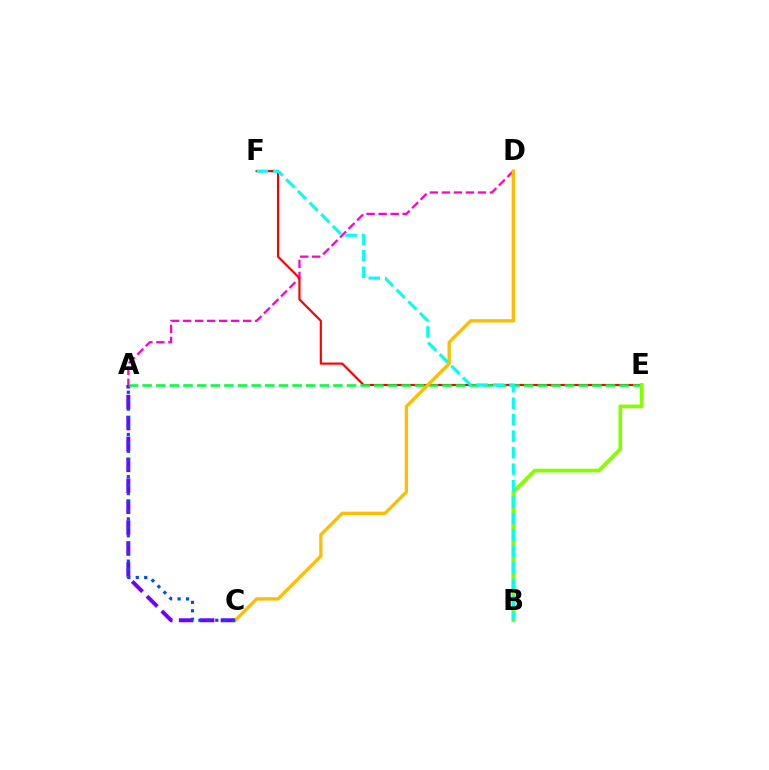{('A', 'D'): [{'color': '#ff00cf', 'line_style': 'dashed', 'thickness': 1.63}], ('A', 'C'): [{'color': '#7200ff', 'line_style': 'dashed', 'thickness': 2.84}, {'color': '#004bff', 'line_style': 'dotted', 'thickness': 2.29}], ('E', 'F'): [{'color': '#ff0000', 'line_style': 'solid', 'thickness': 1.57}], ('A', 'E'): [{'color': '#00ff39', 'line_style': 'dashed', 'thickness': 1.85}], ('B', 'E'): [{'color': '#84ff00', 'line_style': 'solid', 'thickness': 2.67}], ('C', 'D'): [{'color': '#ffbd00', 'line_style': 'solid', 'thickness': 2.39}], ('B', 'F'): [{'color': '#00fff6', 'line_style': 'dashed', 'thickness': 2.24}]}